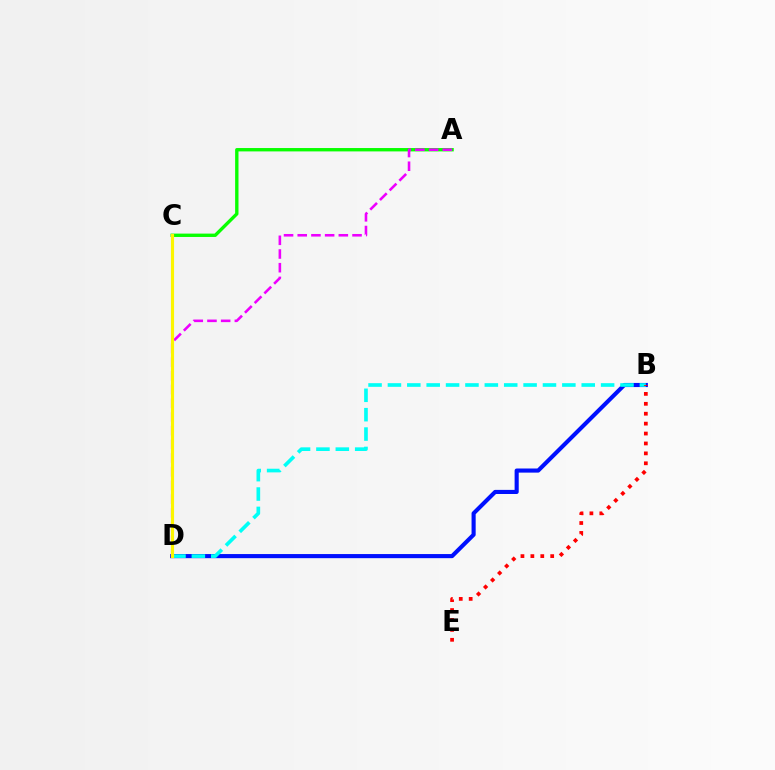{('A', 'C'): [{'color': '#08ff00', 'line_style': 'solid', 'thickness': 2.42}], ('B', 'D'): [{'color': '#0010ff', 'line_style': 'solid', 'thickness': 2.96}, {'color': '#00fff6', 'line_style': 'dashed', 'thickness': 2.63}], ('A', 'D'): [{'color': '#ee00ff', 'line_style': 'dashed', 'thickness': 1.86}], ('B', 'E'): [{'color': '#ff0000', 'line_style': 'dotted', 'thickness': 2.69}], ('C', 'D'): [{'color': '#fcf500', 'line_style': 'solid', 'thickness': 2.25}]}